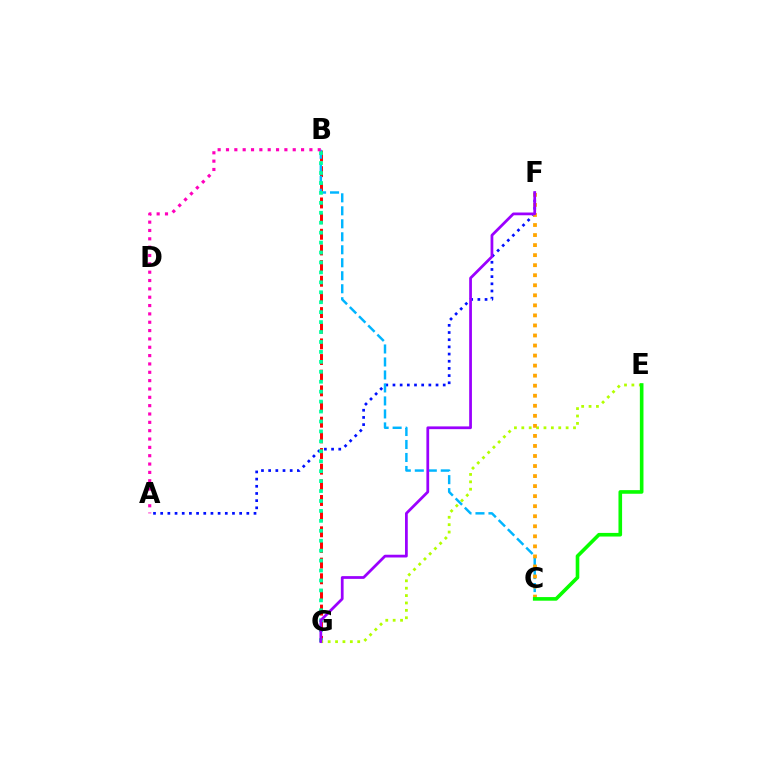{('A', 'F'): [{'color': '#0010ff', 'line_style': 'dotted', 'thickness': 1.95}], ('B', 'G'): [{'color': '#ff0000', 'line_style': 'dashed', 'thickness': 2.13}, {'color': '#00ff9d', 'line_style': 'dotted', 'thickness': 2.7}], ('B', 'C'): [{'color': '#00b5ff', 'line_style': 'dashed', 'thickness': 1.76}], ('A', 'B'): [{'color': '#ff00bd', 'line_style': 'dotted', 'thickness': 2.27}], ('E', 'G'): [{'color': '#b3ff00', 'line_style': 'dotted', 'thickness': 2.01}], ('C', 'F'): [{'color': '#ffa500', 'line_style': 'dotted', 'thickness': 2.73}], ('F', 'G'): [{'color': '#9b00ff', 'line_style': 'solid', 'thickness': 1.98}], ('C', 'E'): [{'color': '#08ff00', 'line_style': 'solid', 'thickness': 2.61}]}